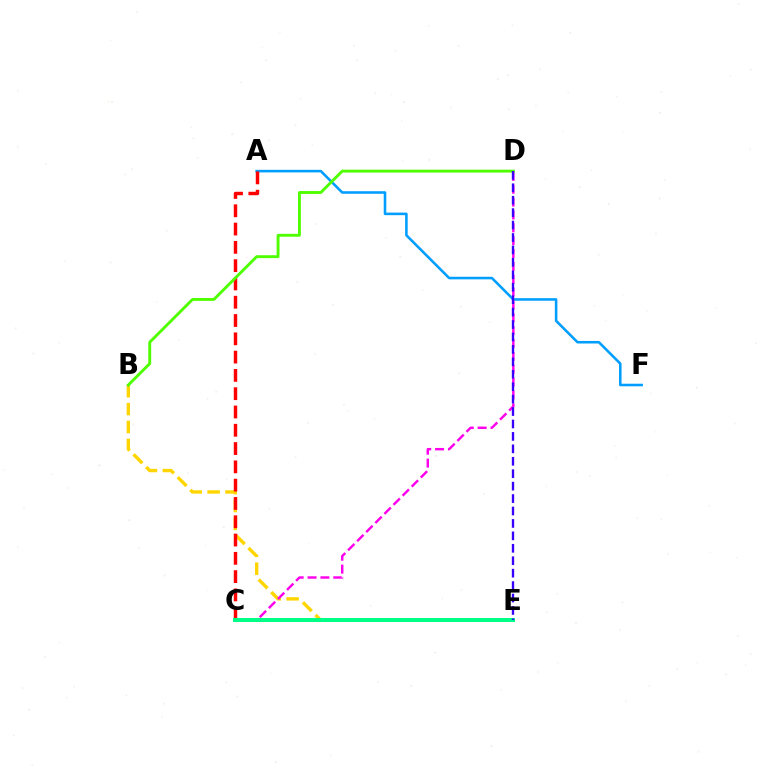{('A', 'F'): [{'color': '#009eff', 'line_style': 'solid', 'thickness': 1.85}], ('B', 'E'): [{'color': '#ffd500', 'line_style': 'dashed', 'thickness': 2.43}], ('A', 'C'): [{'color': '#ff0000', 'line_style': 'dashed', 'thickness': 2.49}], ('C', 'D'): [{'color': '#ff00ed', 'line_style': 'dashed', 'thickness': 1.75}], ('C', 'E'): [{'color': '#00ff86', 'line_style': 'solid', 'thickness': 2.88}], ('B', 'D'): [{'color': '#4fff00', 'line_style': 'solid', 'thickness': 2.07}], ('D', 'E'): [{'color': '#3700ff', 'line_style': 'dashed', 'thickness': 1.69}]}